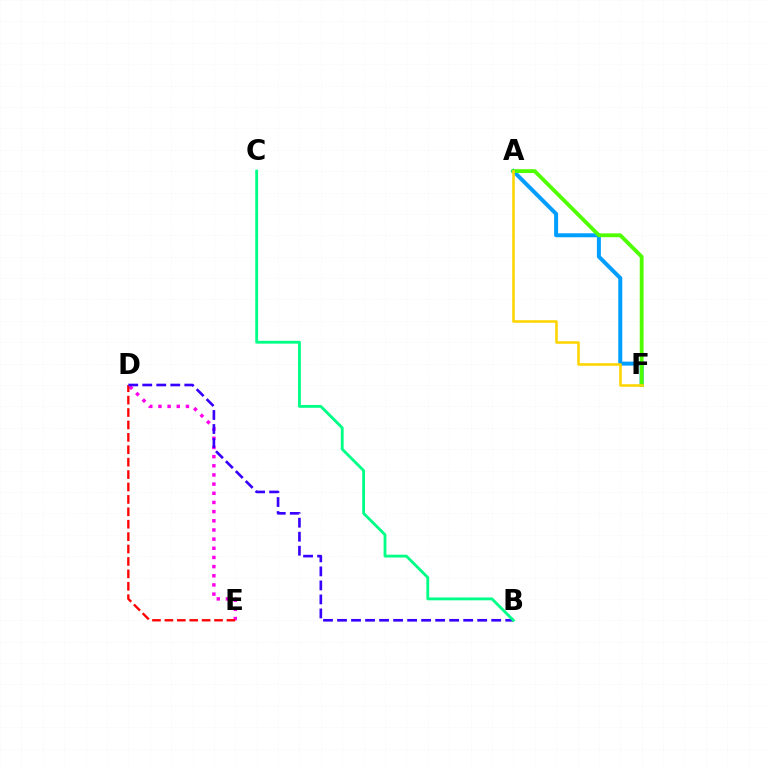{('D', 'E'): [{'color': '#ff00ed', 'line_style': 'dotted', 'thickness': 2.49}, {'color': '#ff0000', 'line_style': 'dashed', 'thickness': 1.69}], ('A', 'F'): [{'color': '#009eff', 'line_style': 'solid', 'thickness': 2.86}, {'color': '#4fff00', 'line_style': 'solid', 'thickness': 2.76}, {'color': '#ffd500', 'line_style': 'solid', 'thickness': 1.86}], ('B', 'D'): [{'color': '#3700ff', 'line_style': 'dashed', 'thickness': 1.9}], ('B', 'C'): [{'color': '#00ff86', 'line_style': 'solid', 'thickness': 2.05}]}